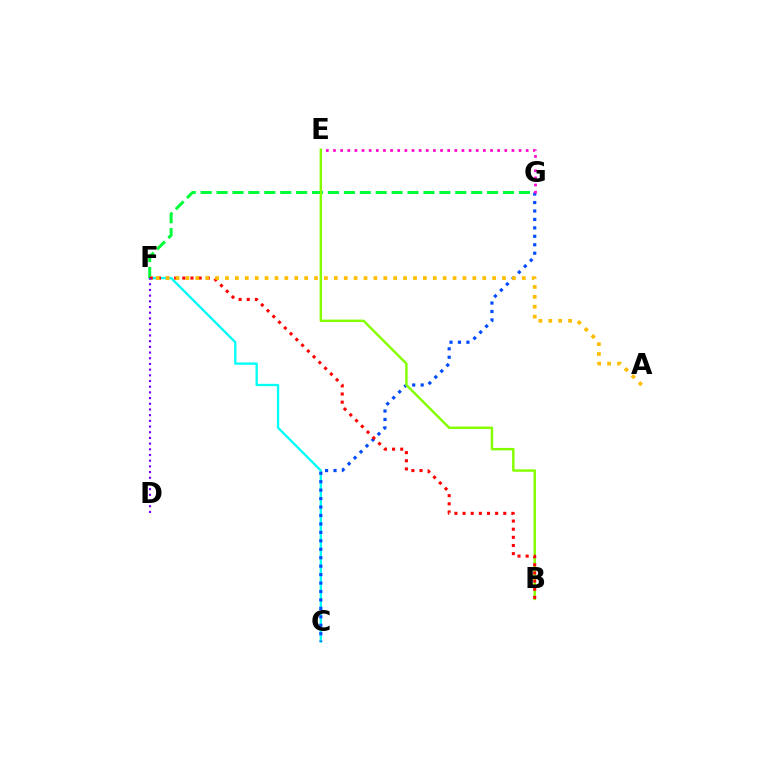{('C', 'F'): [{'color': '#00fff6', 'line_style': 'solid', 'thickness': 1.67}], ('F', 'G'): [{'color': '#00ff39', 'line_style': 'dashed', 'thickness': 2.16}], ('C', 'G'): [{'color': '#004bff', 'line_style': 'dotted', 'thickness': 2.29}], ('B', 'E'): [{'color': '#84ff00', 'line_style': 'solid', 'thickness': 1.76}], ('B', 'F'): [{'color': '#ff0000', 'line_style': 'dotted', 'thickness': 2.21}], ('D', 'F'): [{'color': '#7200ff', 'line_style': 'dotted', 'thickness': 1.55}], ('E', 'G'): [{'color': '#ff00cf', 'line_style': 'dotted', 'thickness': 1.94}], ('A', 'F'): [{'color': '#ffbd00', 'line_style': 'dotted', 'thickness': 2.69}]}